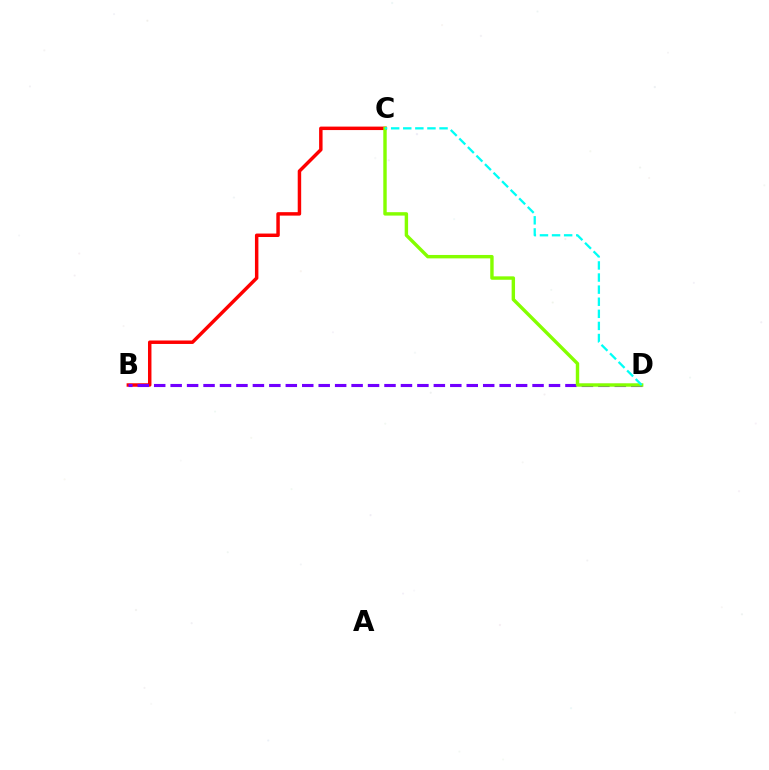{('B', 'C'): [{'color': '#ff0000', 'line_style': 'solid', 'thickness': 2.49}], ('B', 'D'): [{'color': '#7200ff', 'line_style': 'dashed', 'thickness': 2.23}], ('C', 'D'): [{'color': '#84ff00', 'line_style': 'solid', 'thickness': 2.46}, {'color': '#00fff6', 'line_style': 'dashed', 'thickness': 1.64}]}